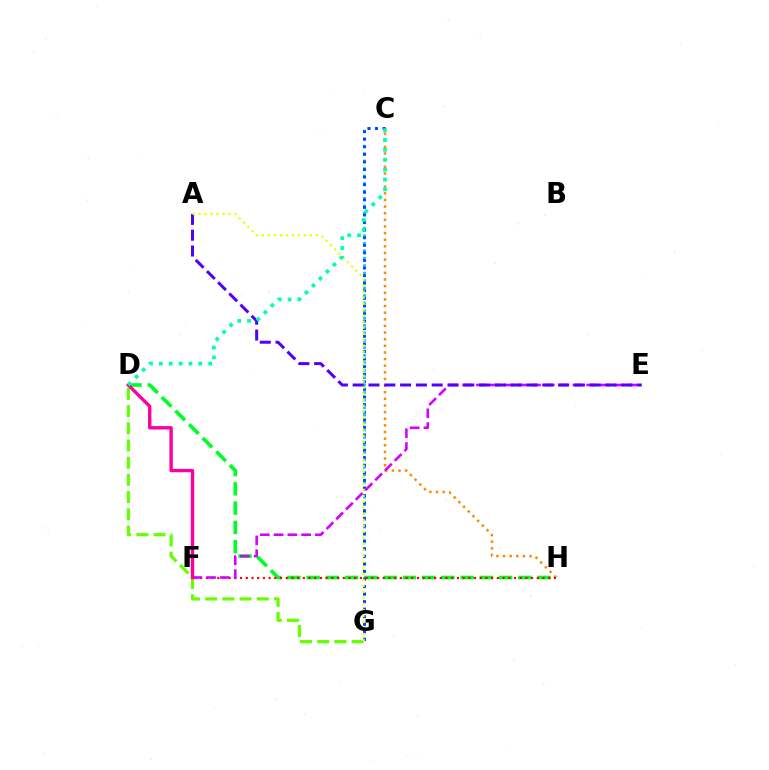{('C', 'G'): [{'color': '#00c7ff', 'line_style': 'dotted', 'thickness': 2.03}, {'color': '#003fff', 'line_style': 'dotted', 'thickness': 2.06}], ('D', 'H'): [{'color': '#00ff27', 'line_style': 'dashed', 'thickness': 2.61}], ('C', 'H'): [{'color': '#ff8800', 'line_style': 'dotted', 'thickness': 1.8}], ('F', 'H'): [{'color': '#ff0000', 'line_style': 'dotted', 'thickness': 1.55}], ('D', 'G'): [{'color': '#66ff00', 'line_style': 'dashed', 'thickness': 2.34}], ('E', 'F'): [{'color': '#d600ff', 'line_style': 'dashed', 'thickness': 1.87}], ('A', 'E'): [{'color': '#4f00ff', 'line_style': 'dashed', 'thickness': 2.15}], ('A', 'G'): [{'color': '#eeff00', 'line_style': 'dotted', 'thickness': 1.63}], ('D', 'F'): [{'color': '#ff00a0', 'line_style': 'solid', 'thickness': 2.43}], ('C', 'D'): [{'color': '#00ffaf', 'line_style': 'dotted', 'thickness': 2.68}]}